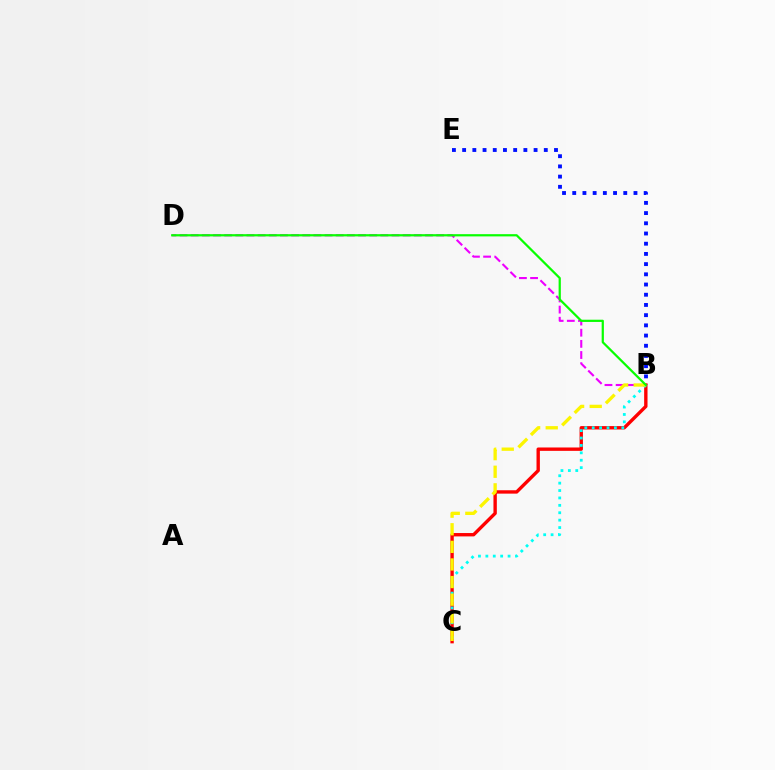{('B', 'E'): [{'color': '#0010ff', 'line_style': 'dotted', 'thickness': 2.77}], ('B', 'C'): [{'color': '#ff0000', 'line_style': 'solid', 'thickness': 2.43}, {'color': '#00fff6', 'line_style': 'dotted', 'thickness': 2.01}, {'color': '#fcf500', 'line_style': 'dashed', 'thickness': 2.39}], ('B', 'D'): [{'color': '#ee00ff', 'line_style': 'dashed', 'thickness': 1.52}, {'color': '#08ff00', 'line_style': 'solid', 'thickness': 1.6}]}